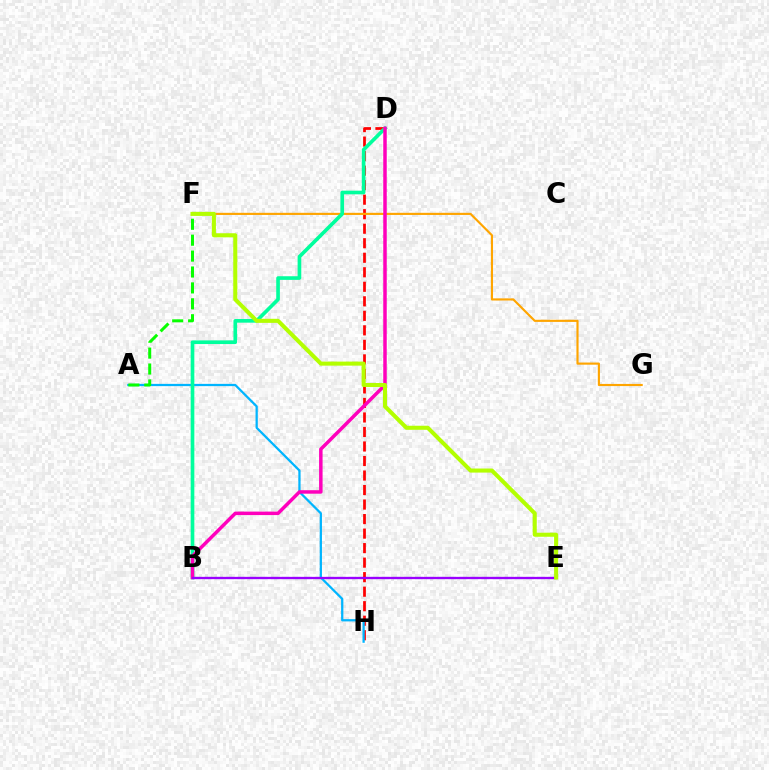{('D', 'H'): [{'color': '#ff0000', 'line_style': 'dashed', 'thickness': 1.97}], ('B', 'E'): [{'color': '#0010ff', 'line_style': 'dashed', 'thickness': 1.51}, {'color': '#9b00ff', 'line_style': 'solid', 'thickness': 1.64}], ('A', 'H'): [{'color': '#00b5ff', 'line_style': 'solid', 'thickness': 1.62}], ('A', 'F'): [{'color': '#08ff00', 'line_style': 'dashed', 'thickness': 2.16}], ('F', 'G'): [{'color': '#ffa500', 'line_style': 'solid', 'thickness': 1.55}], ('B', 'D'): [{'color': '#00ff9d', 'line_style': 'solid', 'thickness': 2.63}, {'color': '#ff00bd', 'line_style': 'solid', 'thickness': 2.51}], ('E', 'F'): [{'color': '#b3ff00', 'line_style': 'solid', 'thickness': 2.92}]}